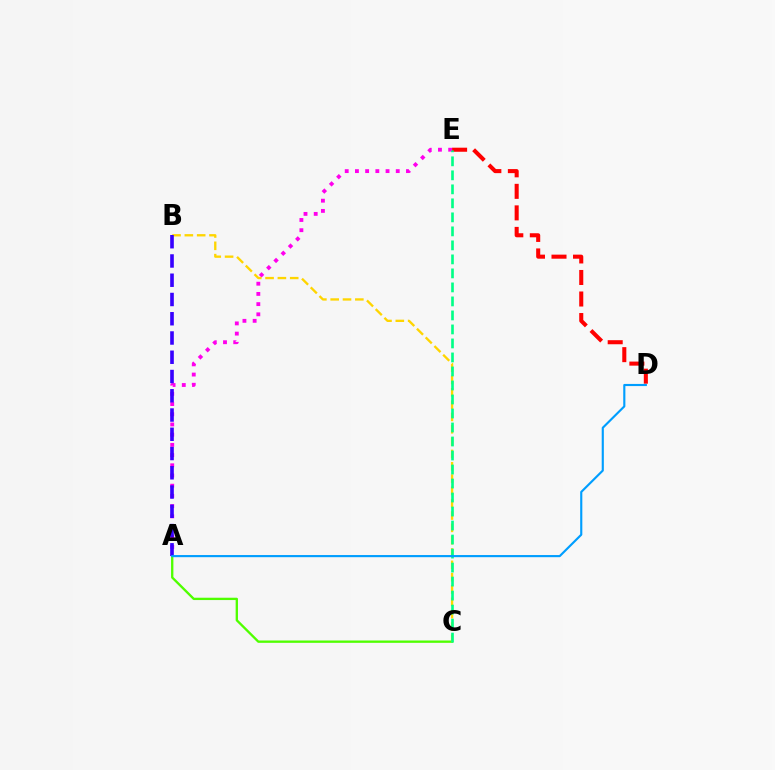{('D', 'E'): [{'color': '#ff0000', 'line_style': 'dashed', 'thickness': 2.92}], ('A', 'C'): [{'color': '#4fff00', 'line_style': 'solid', 'thickness': 1.68}], ('A', 'E'): [{'color': '#ff00ed', 'line_style': 'dotted', 'thickness': 2.77}], ('B', 'C'): [{'color': '#ffd500', 'line_style': 'dashed', 'thickness': 1.67}], ('A', 'B'): [{'color': '#3700ff', 'line_style': 'dashed', 'thickness': 2.62}], ('C', 'E'): [{'color': '#00ff86', 'line_style': 'dashed', 'thickness': 1.9}], ('A', 'D'): [{'color': '#009eff', 'line_style': 'solid', 'thickness': 1.54}]}